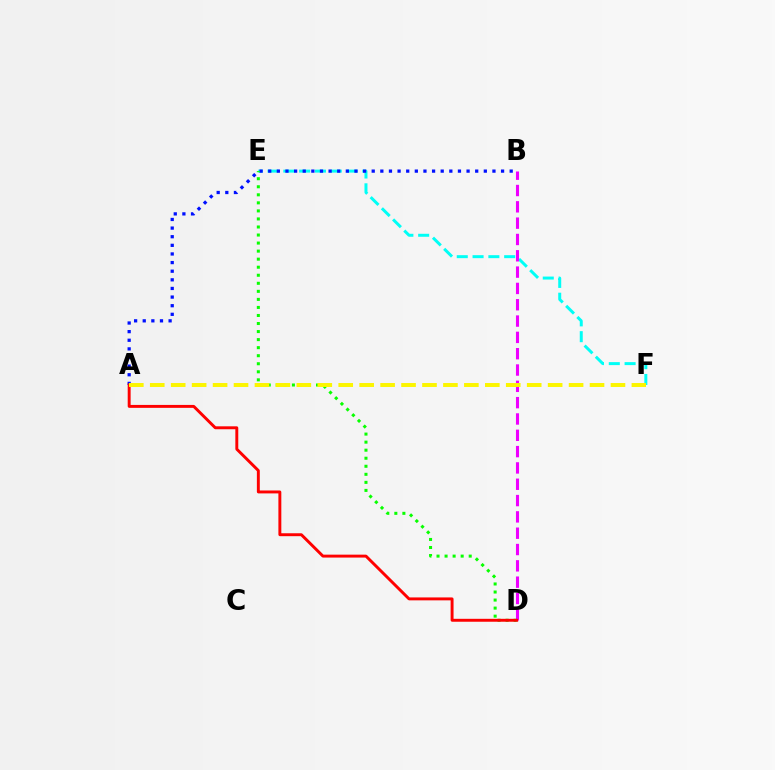{('E', 'F'): [{'color': '#00fff6', 'line_style': 'dashed', 'thickness': 2.15}], ('A', 'B'): [{'color': '#0010ff', 'line_style': 'dotted', 'thickness': 2.34}], ('B', 'D'): [{'color': '#ee00ff', 'line_style': 'dashed', 'thickness': 2.22}], ('D', 'E'): [{'color': '#08ff00', 'line_style': 'dotted', 'thickness': 2.19}], ('A', 'D'): [{'color': '#ff0000', 'line_style': 'solid', 'thickness': 2.11}], ('A', 'F'): [{'color': '#fcf500', 'line_style': 'dashed', 'thickness': 2.84}]}